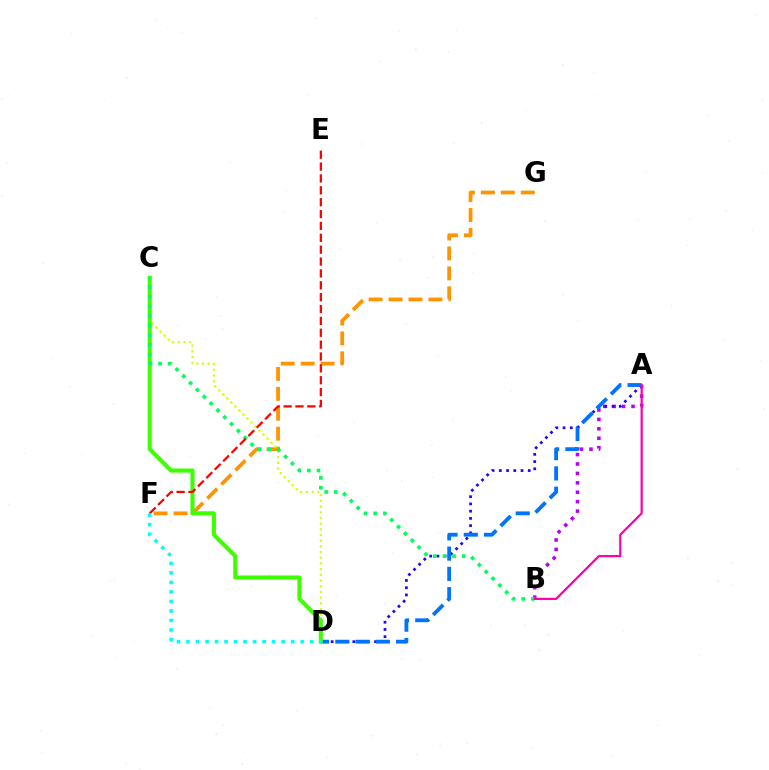{('F', 'G'): [{'color': '#ff9400', 'line_style': 'dashed', 'thickness': 2.71}], ('A', 'B'): [{'color': '#b900ff', 'line_style': 'dotted', 'thickness': 2.56}, {'color': '#ff00ac', 'line_style': 'solid', 'thickness': 1.61}], ('C', 'D'): [{'color': '#d1ff00', 'line_style': 'dotted', 'thickness': 1.55}, {'color': '#3dff00', 'line_style': 'solid', 'thickness': 2.94}], ('A', 'D'): [{'color': '#2500ff', 'line_style': 'dotted', 'thickness': 1.96}, {'color': '#0074ff', 'line_style': 'dashed', 'thickness': 2.75}], ('B', 'C'): [{'color': '#00ff5c', 'line_style': 'dotted', 'thickness': 2.62}], ('E', 'F'): [{'color': '#ff0000', 'line_style': 'dashed', 'thickness': 1.61}], ('D', 'F'): [{'color': '#00fff6', 'line_style': 'dotted', 'thickness': 2.59}]}